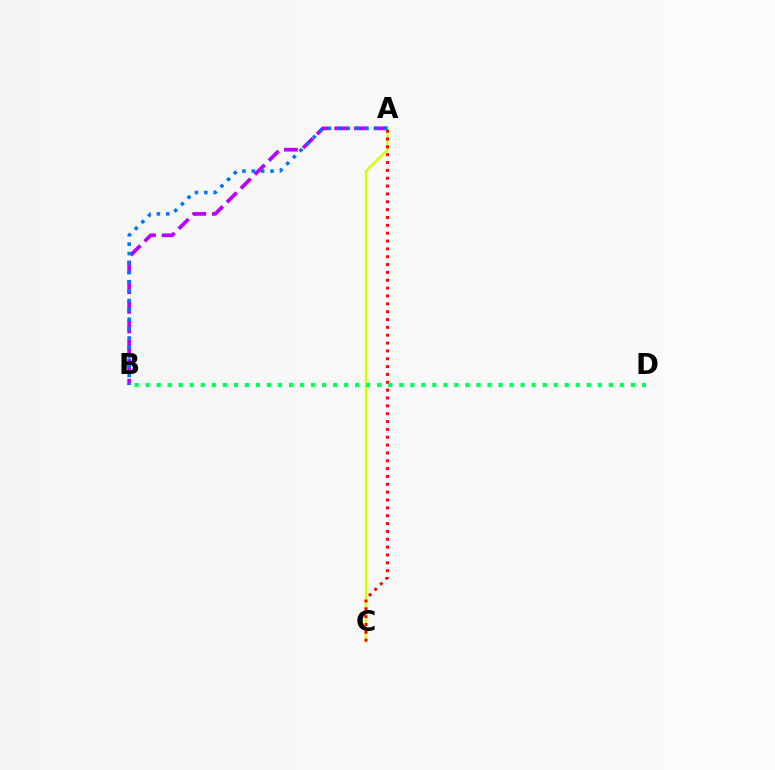{('A', 'B'): [{'color': '#b900ff', 'line_style': 'dashed', 'thickness': 2.68}, {'color': '#0074ff', 'line_style': 'dotted', 'thickness': 2.55}], ('A', 'C'): [{'color': '#d1ff00', 'line_style': 'solid', 'thickness': 1.72}, {'color': '#ff0000', 'line_style': 'dotted', 'thickness': 2.13}], ('B', 'D'): [{'color': '#00ff5c', 'line_style': 'dotted', 'thickness': 3.0}]}